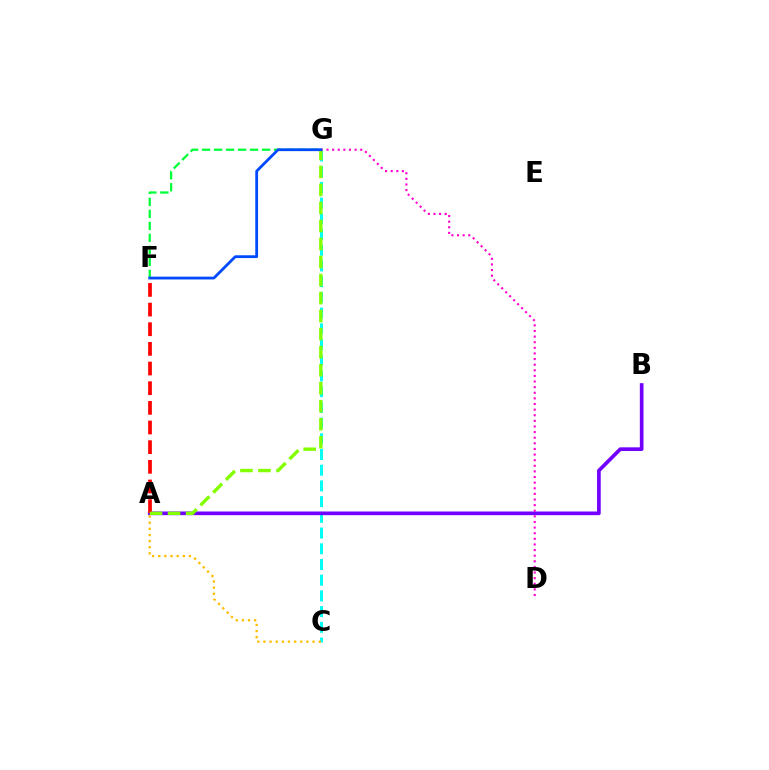{('C', 'G'): [{'color': '#00fff6', 'line_style': 'dashed', 'thickness': 2.13}], ('F', 'G'): [{'color': '#00ff39', 'line_style': 'dashed', 'thickness': 1.63}, {'color': '#004bff', 'line_style': 'solid', 'thickness': 2.01}], ('A', 'B'): [{'color': '#7200ff', 'line_style': 'solid', 'thickness': 2.64}], ('D', 'G'): [{'color': '#ff00cf', 'line_style': 'dotted', 'thickness': 1.53}], ('A', 'F'): [{'color': '#ff0000', 'line_style': 'dashed', 'thickness': 2.67}], ('A', 'G'): [{'color': '#84ff00', 'line_style': 'dashed', 'thickness': 2.45}], ('A', 'C'): [{'color': '#ffbd00', 'line_style': 'dotted', 'thickness': 1.67}]}